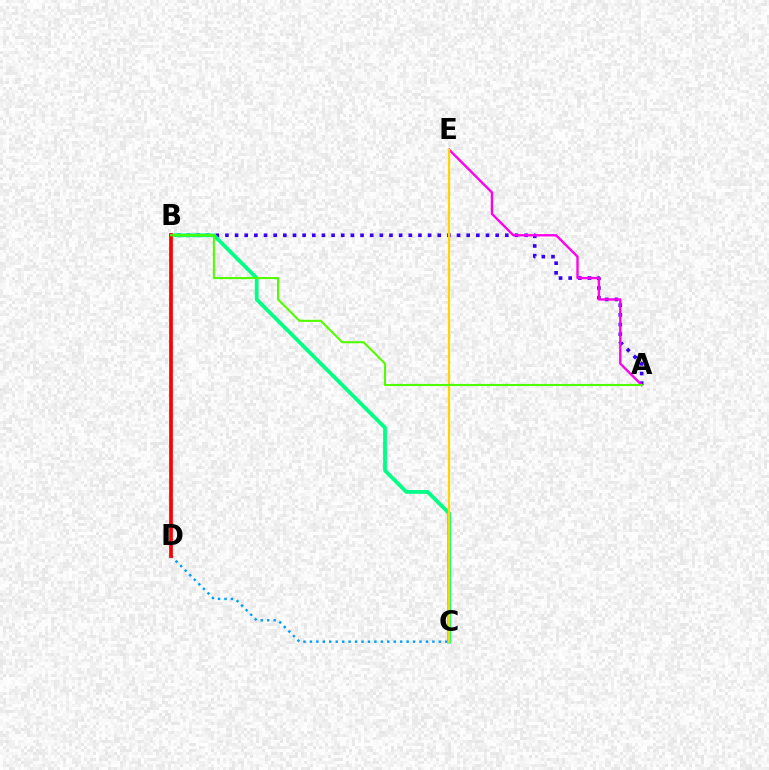{('A', 'B'): [{'color': '#3700ff', 'line_style': 'dotted', 'thickness': 2.62}, {'color': '#4fff00', 'line_style': 'solid', 'thickness': 1.5}], ('C', 'D'): [{'color': '#009eff', 'line_style': 'dotted', 'thickness': 1.75}], ('B', 'C'): [{'color': '#00ff86', 'line_style': 'solid', 'thickness': 2.72}], ('A', 'E'): [{'color': '#ff00ed', 'line_style': 'solid', 'thickness': 1.7}], ('C', 'E'): [{'color': '#ffd500', 'line_style': 'solid', 'thickness': 1.61}], ('B', 'D'): [{'color': '#ff0000', 'line_style': 'solid', 'thickness': 2.66}]}